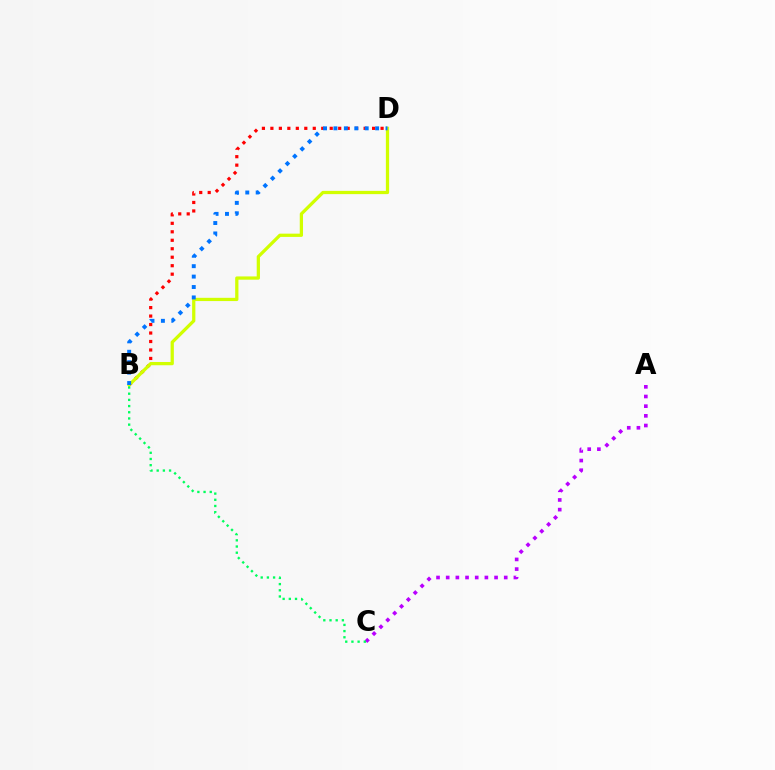{('B', 'D'): [{'color': '#ff0000', 'line_style': 'dotted', 'thickness': 2.3}, {'color': '#d1ff00', 'line_style': 'solid', 'thickness': 2.34}, {'color': '#0074ff', 'line_style': 'dotted', 'thickness': 2.83}], ('A', 'C'): [{'color': '#b900ff', 'line_style': 'dotted', 'thickness': 2.63}], ('B', 'C'): [{'color': '#00ff5c', 'line_style': 'dotted', 'thickness': 1.68}]}